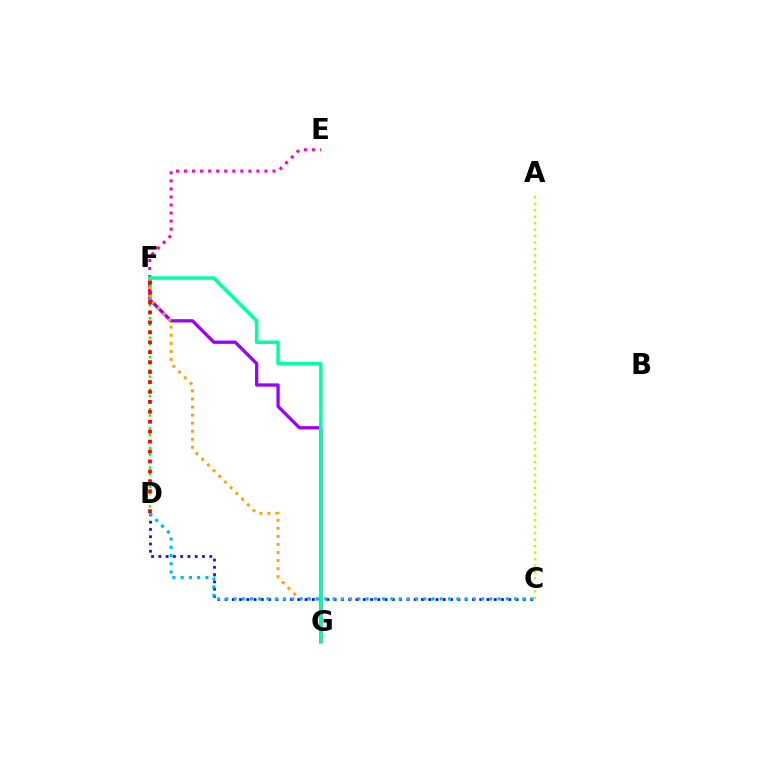{('F', 'G'): [{'color': '#9b00ff', 'line_style': 'solid', 'thickness': 2.37}, {'color': '#ffa500', 'line_style': 'dotted', 'thickness': 2.19}, {'color': '#00ff9d', 'line_style': 'solid', 'thickness': 2.5}], ('D', 'F'): [{'color': '#08ff00', 'line_style': 'dotted', 'thickness': 1.76}, {'color': '#ff0000', 'line_style': 'dotted', 'thickness': 2.7}], ('A', 'C'): [{'color': '#b3ff00', 'line_style': 'dotted', 'thickness': 1.76}], ('E', 'F'): [{'color': '#ff00bd', 'line_style': 'dotted', 'thickness': 2.19}], ('C', 'D'): [{'color': '#0010ff', 'line_style': 'dotted', 'thickness': 1.98}, {'color': '#00b5ff', 'line_style': 'dotted', 'thickness': 2.24}]}